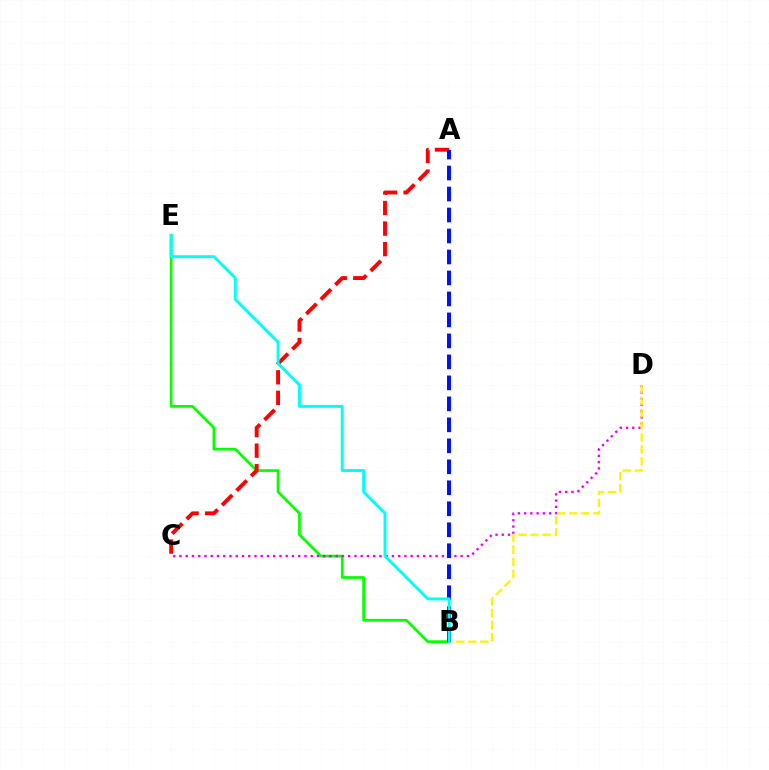{('B', 'E'): [{'color': '#08ff00', 'line_style': 'solid', 'thickness': 1.97}, {'color': '#00fff6', 'line_style': 'solid', 'thickness': 2.1}], ('A', 'C'): [{'color': '#ff0000', 'line_style': 'dashed', 'thickness': 2.79}], ('C', 'D'): [{'color': '#ee00ff', 'line_style': 'dotted', 'thickness': 1.7}], ('B', 'D'): [{'color': '#fcf500', 'line_style': 'dashed', 'thickness': 1.64}], ('A', 'B'): [{'color': '#0010ff', 'line_style': 'dashed', 'thickness': 2.85}]}